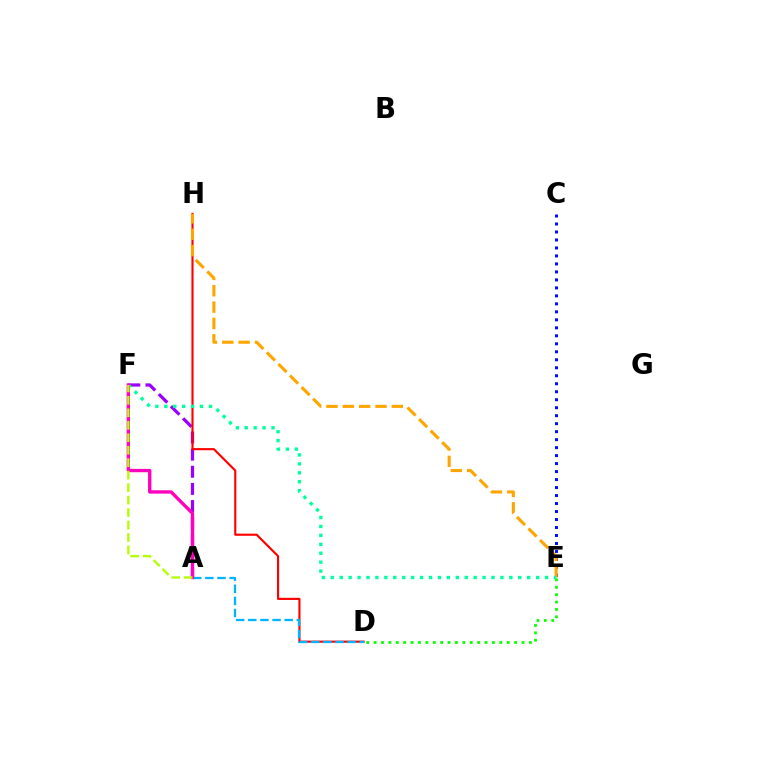{('A', 'F'): [{'color': '#9b00ff', 'line_style': 'dashed', 'thickness': 2.33}, {'color': '#ff00bd', 'line_style': 'solid', 'thickness': 2.41}, {'color': '#b3ff00', 'line_style': 'dashed', 'thickness': 1.69}], ('D', 'H'): [{'color': '#ff0000', 'line_style': 'solid', 'thickness': 1.54}], ('C', 'E'): [{'color': '#0010ff', 'line_style': 'dotted', 'thickness': 2.17}], ('E', 'H'): [{'color': '#ffa500', 'line_style': 'dashed', 'thickness': 2.22}], ('D', 'E'): [{'color': '#08ff00', 'line_style': 'dotted', 'thickness': 2.01}], ('E', 'F'): [{'color': '#00ff9d', 'line_style': 'dotted', 'thickness': 2.43}], ('A', 'D'): [{'color': '#00b5ff', 'line_style': 'dashed', 'thickness': 1.65}]}